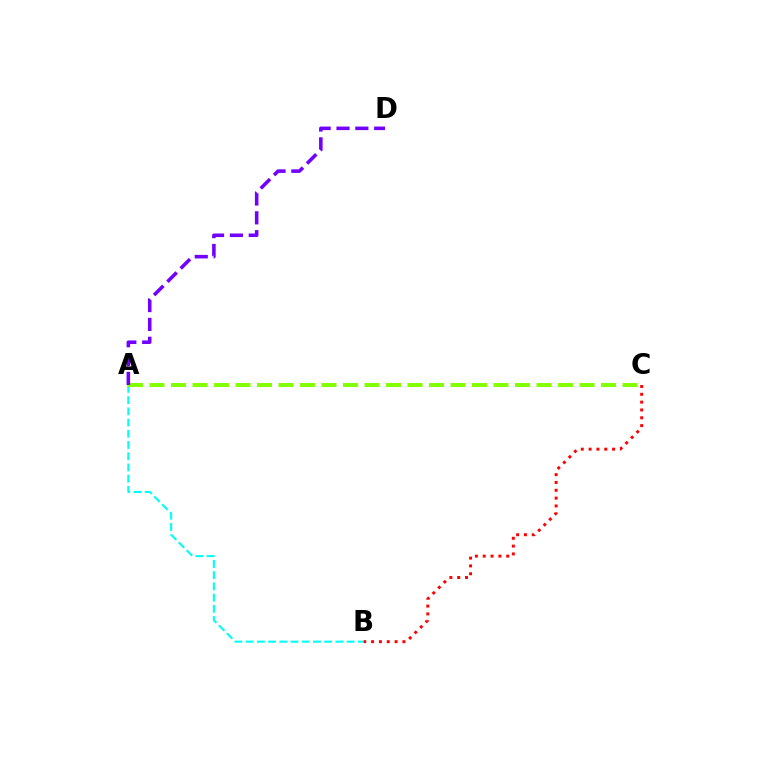{('A', 'B'): [{'color': '#00fff6', 'line_style': 'dashed', 'thickness': 1.52}], ('B', 'C'): [{'color': '#ff0000', 'line_style': 'dotted', 'thickness': 2.13}], ('A', 'C'): [{'color': '#84ff00', 'line_style': 'dashed', 'thickness': 2.92}], ('A', 'D'): [{'color': '#7200ff', 'line_style': 'dashed', 'thickness': 2.56}]}